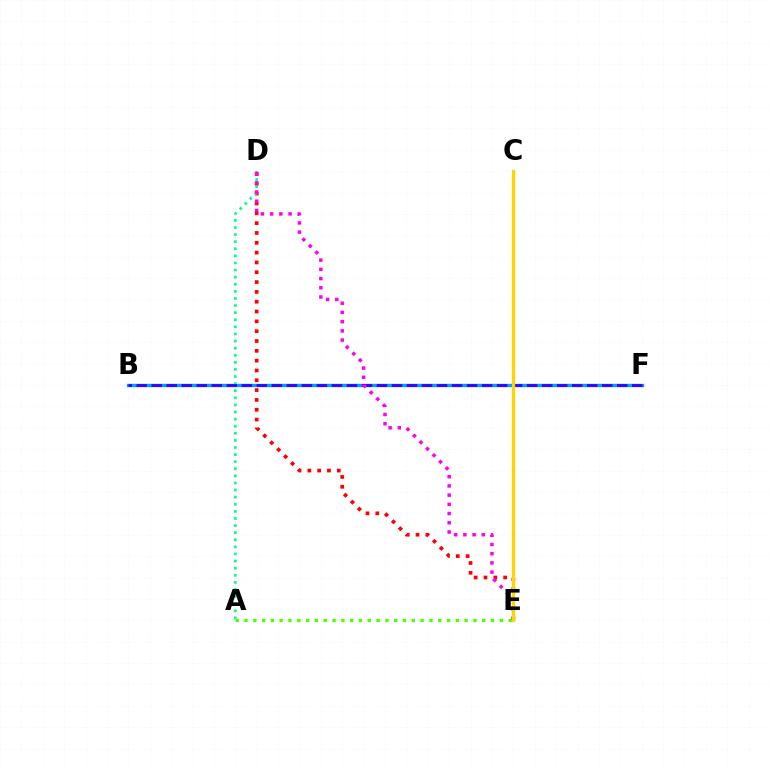{('D', 'E'): [{'color': '#ff0000', 'line_style': 'dotted', 'thickness': 2.67}, {'color': '#ff00ed', 'line_style': 'dotted', 'thickness': 2.5}], ('B', 'F'): [{'color': '#009eff', 'line_style': 'solid', 'thickness': 2.41}, {'color': '#3700ff', 'line_style': 'dashed', 'thickness': 2.04}], ('A', 'E'): [{'color': '#4fff00', 'line_style': 'dotted', 'thickness': 2.39}], ('A', 'D'): [{'color': '#00ff86', 'line_style': 'dotted', 'thickness': 1.93}], ('C', 'E'): [{'color': '#ffd500', 'line_style': 'solid', 'thickness': 2.37}]}